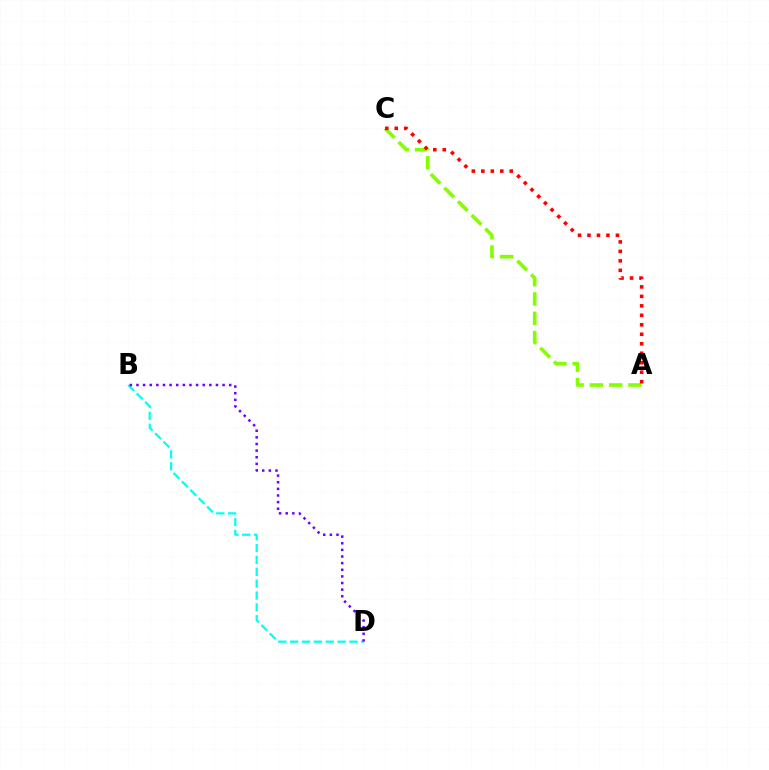{('B', 'D'): [{'color': '#00fff6', 'line_style': 'dashed', 'thickness': 1.61}, {'color': '#7200ff', 'line_style': 'dotted', 'thickness': 1.8}], ('A', 'C'): [{'color': '#84ff00', 'line_style': 'dashed', 'thickness': 2.62}, {'color': '#ff0000', 'line_style': 'dotted', 'thickness': 2.58}]}